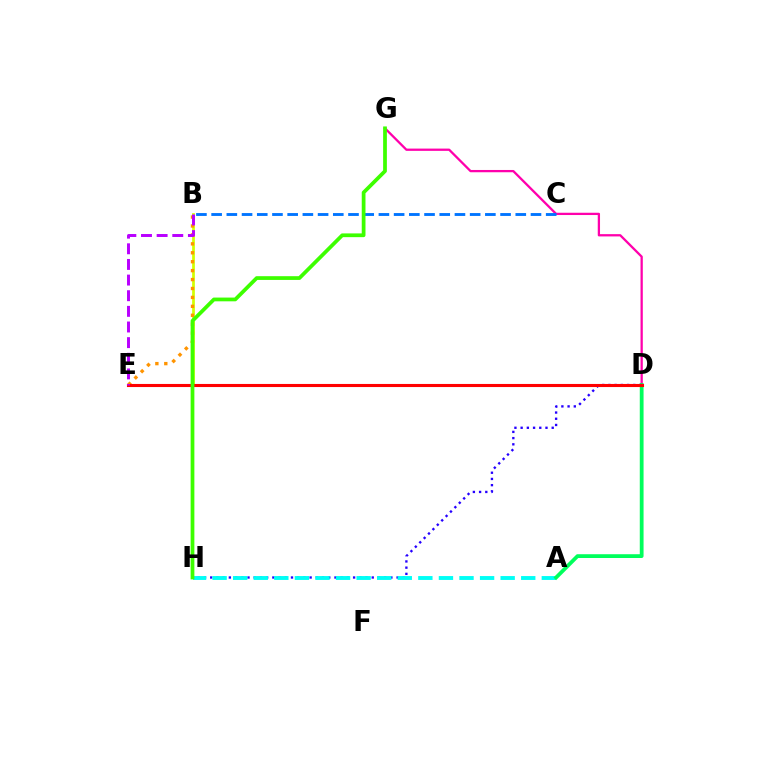{('D', 'G'): [{'color': '#ff00ac', 'line_style': 'solid', 'thickness': 1.64}], ('B', 'E'): [{'color': '#d1ff00', 'line_style': 'solid', 'thickness': 1.97}, {'color': '#ff9400', 'line_style': 'dotted', 'thickness': 2.43}, {'color': '#b900ff', 'line_style': 'dashed', 'thickness': 2.12}], ('D', 'H'): [{'color': '#2500ff', 'line_style': 'dotted', 'thickness': 1.69}], ('A', 'H'): [{'color': '#00fff6', 'line_style': 'dashed', 'thickness': 2.8}], ('A', 'D'): [{'color': '#00ff5c', 'line_style': 'solid', 'thickness': 2.72}], ('B', 'C'): [{'color': '#0074ff', 'line_style': 'dashed', 'thickness': 2.07}], ('D', 'E'): [{'color': '#ff0000', 'line_style': 'solid', 'thickness': 2.23}], ('G', 'H'): [{'color': '#3dff00', 'line_style': 'solid', 'thickness': 2.7}]}